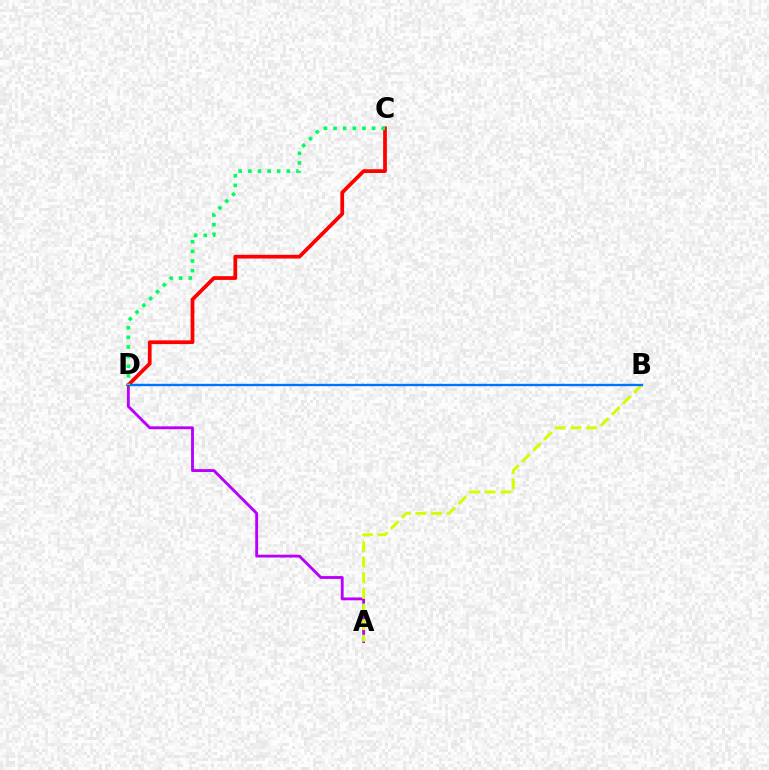{('A', 'D'): [{'color': '#b900ff', 'line_style': 'solid', 'thickness': 2.06}], ('C', 'D'): [{'color': '#ff0000', 'line_style': 'solid', 'thickness': 2.69}, {'color': '#00ff5c', 'line_style': 'dotted', 'thickness': 2.61}], ('A', 'B'): [{'color': '#d1ff00', 'line_style': 'dashed', 'thickness': 2.12}], ('B', 'D'): [{'color': '#0074ff', 'line_style': 'solid', 'thickness': 1.69}]}